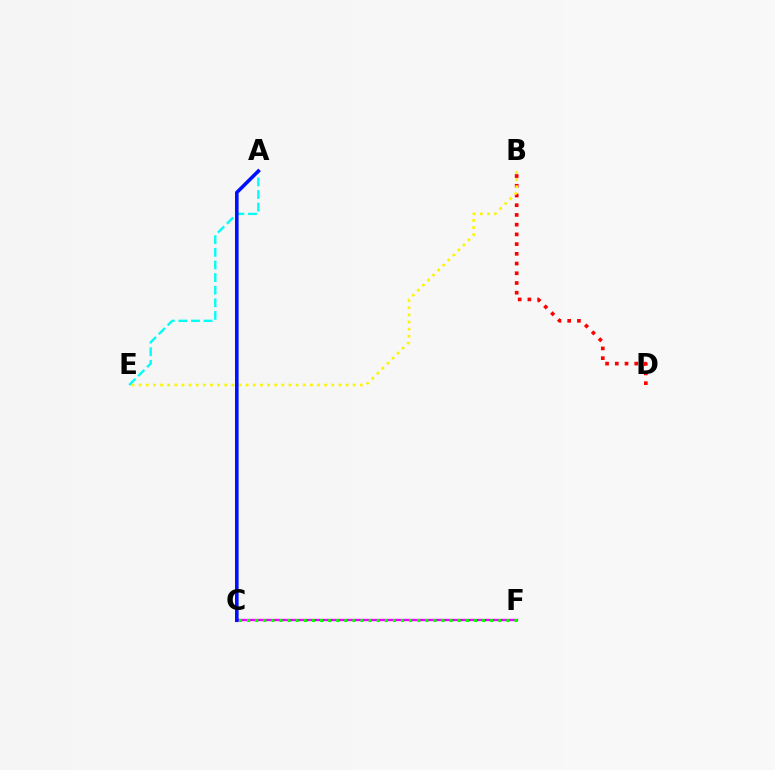{('B', 'D'): [{'color': '#ff0000', 'line_style': 'dotted', 'thickness': 2.64}], ('C', 'F'): [{'color': '#ee00ff', 'line_style': 'solid', 'thickness': 1.7}, {'color': '#08ff00', 'line_style': 'dotted', 'thickness': 2.2}], ('B', 'E'): [{'color': '#fcf500', 'line_style': 'dotted', 'thickness': 1.94}], ('A', 'E'): [{'color': '#00fff6', 'line_style': 'dashed', 'thickness': 1.71}], ('A', 'C'): [{'color': '#0010ff', 'line_style': 'solid', 'thickness': 2.58}]}